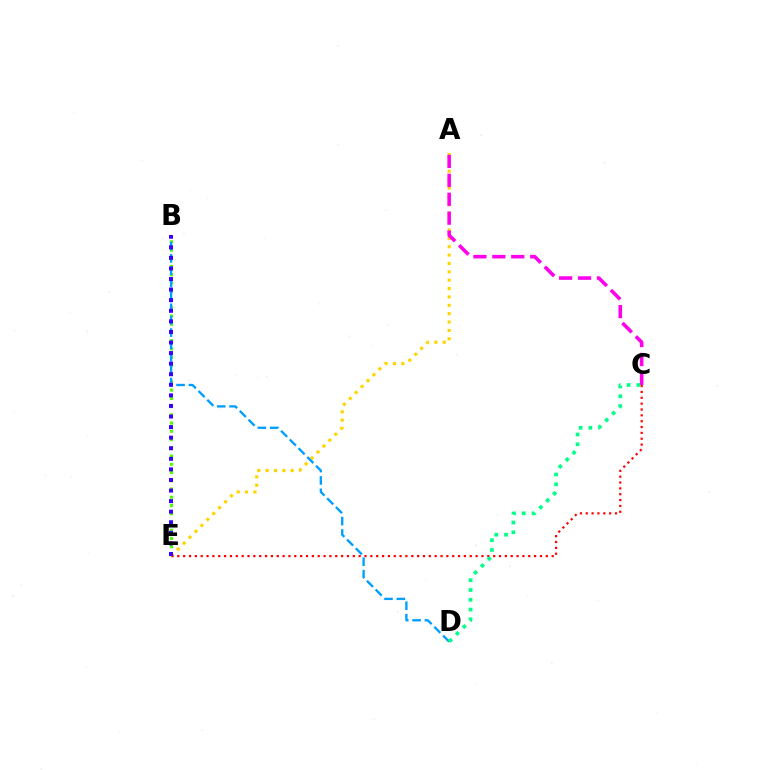{('B', 'E'): [{'color': '#4fff00', 'line_style': 'dotted', 'thickness': 2.24}, {'color': '#3700ff', 'line_style': 'dotted', 'thickness': 2.87}], ('A', 'E'): [{'color': '#ffd500', 'line_style': 'dotted', 'thickness': 2.28}], ('C', 'E'): [{'color': '#ff0000', 'line_style': 'dotted', 'thickness': 1.59}], ('B', 'D'): [{'color': '#009eff', 'line_style': 'dashed', 'thickness': 1.68}], ('A', 'C'): [{'color': '#ff00ed', 'line_style': 'dashed', 'thickness': 2.57}], ('C', 'D'): [{'color': '#00ff86', 'line_style': 'dotted', 'thickness': 2.66}]}